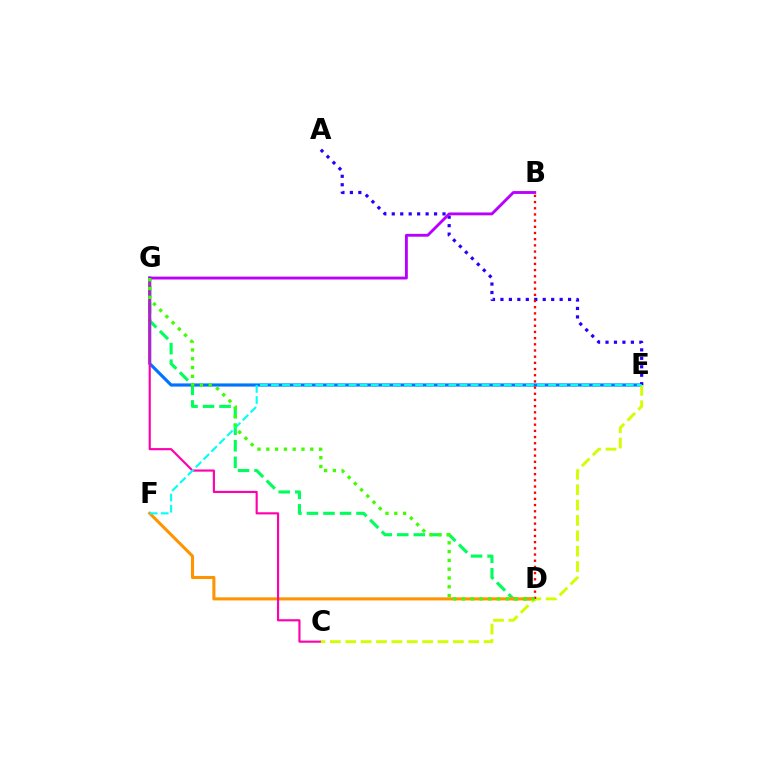{('D', 'G'): [{'color': '#00ff5c', 'line_style': 'dashed', 'thickness': 2.25}, {'color': '#3dff00', 'line_style': 'dotted', 'thickness': 2.39}], ('D', 'F'): [{'color': '#ff9400', 'line_style': 'solid', 'thickness': 2.22}], ('E', 'G'): [{'color': '#0074ff', 'line_style': 'solid', 'thickness': 2.28}], ('C', 'G'): [{'color': '#ff00ac', 'line_style': 'solid', 'thickness': 1.55}], ('C', 'E'): [{'color': '#d1ff00', 'line_style': 'dashed', 'thickness': 2.09}], ('A', 'E'): [{'color': '#2500ff', 'line_style': 'dotted', 'thickness': 2.3}], ('B', 'D'): [{'color': '#ff0000', 'line_style': 'dotted', 'thickness': 1.68}], ('B', 'G'): [{'color': '#b900ff', 'line_style': 'solid', 'thickness': 2.06}], ('E', 'F'): [{'color': '#00fff6', 'line_style': 'dashed', 'thickness': 1.51}]}